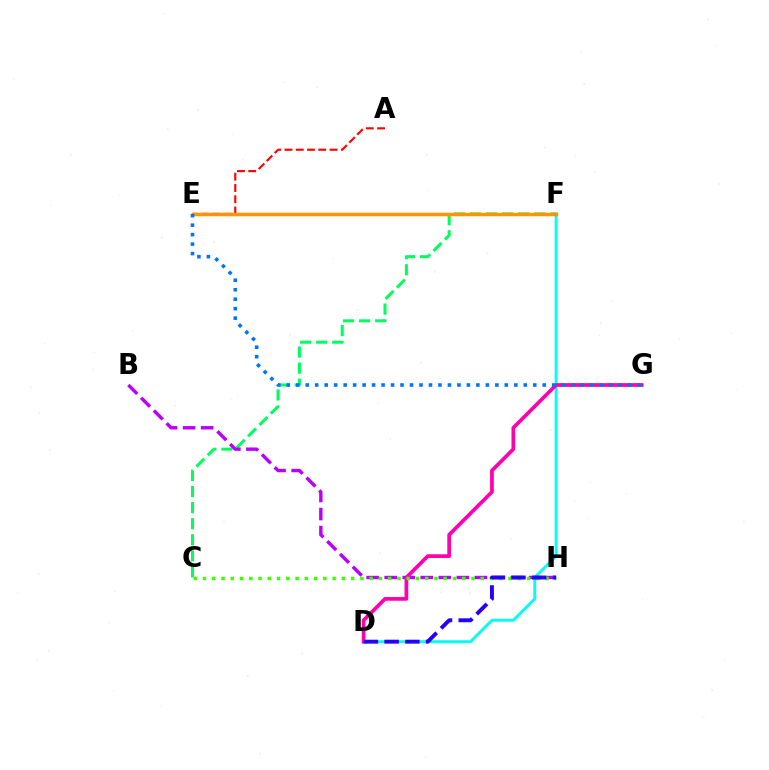{('C', 'F'): [{'color': '#00ff5c', 'line_style': 'dashed', 'thickness': 2.18}], ('A', 'E'): [{'color': '#ff0000', 'line_style': 'dashed', 'thickness': 1.53}], ('D', 'F'): [{'color': '#00fff6', 'line_style': 'solid', 'thickness': 2.1}], ('B', 'H'): [{'color': '#b900ff', 'line_style': 'dashed', 'thickness': 2.45}], ('E', 'F'): [{'color': '#d1ff00', 'line_style': 'solid', 'thickness': 1.98}, {'color': '#ff9400', 'line_style': 'solid', 'thickness': 2.51}], ('D', 'G'): [{'color': '#ff00ac', 'line_style': 'solid', 'thickness': 2.67}], ('E', 'G'): [{'color': '#0074ff', 'line_style': 'dotted', 'thickness': 2.58}], ('C', 'H'): [{'color': '#3dff00', 'line_style': 'dotted', 'thickness': 2.52}], ('D', 'H'): [{'color': '#2500ff', 'line_style': 'dashed', 'thickness': 2.82}]}